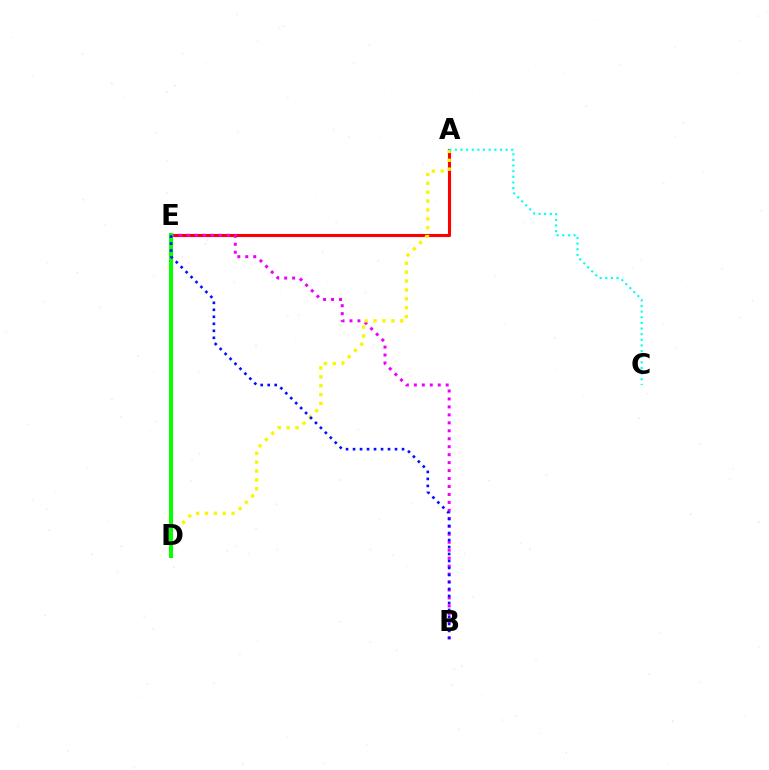{('A', 'E'): [{'color': '#ff0000', 'line_style': 'solid', 'thickness': 2.23}], ('B', 'E'): [{'color': '#ee00ff', 'line_style': 'dotted', 'thickness': 2.16}, {'color': '#0010ff', 'line_style': 'dotted', 'thickness': 1.9}], ('A', 'D'): [{'color': '#fcf500', 'line_style': 'dotted', 'thickness': 2.41}], ('A', 'C'): [{'color': '#00fff6', 'line_style': 'dotted', 'thickness': 1.53}], ('D', 'E'): [{'color': '#08ff00', 'line_style': 'solid', 'thickness': 2.9}]}